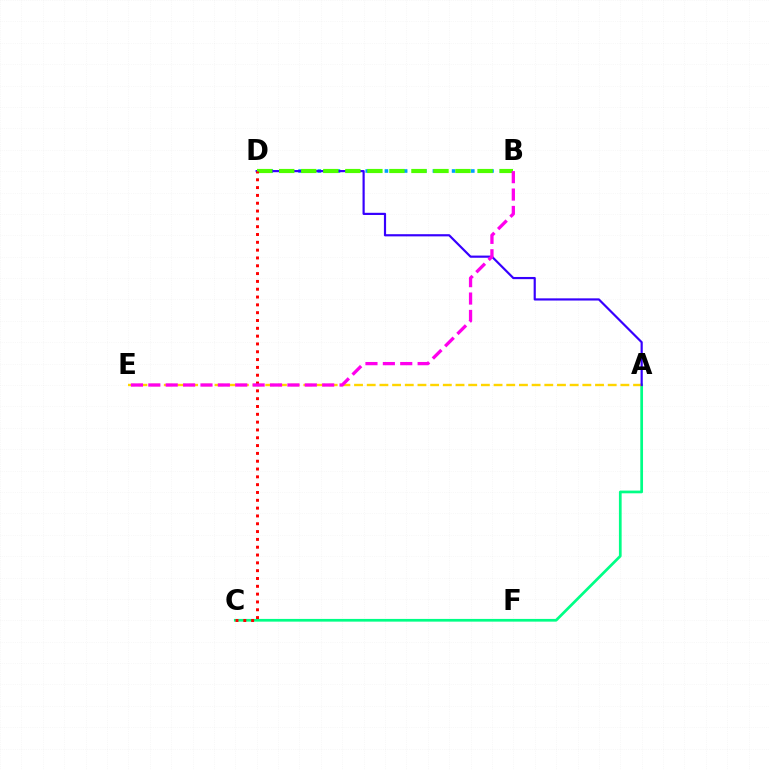{('A', 'C'): [{'color': '#00ff86', 'line_style': 'solid', 'thickness': 1.96}], ('B', 'D'): [{'color': '#009eff', 'line_style': 'dotted', 'thickness': 2.61}, {'color': '#4fff00', 'line_style': 'dashed', 'thickness': 2.99}], ('A', 'E'): [{'color': '#ffd500', 'line_style': 'dashed', 'thickness': 1.72}], ('A', 'D'): [{'color': '#3700ff', 'line_style': 'solid', 'thickness': 1.57}], ('C', 'D'): [{'color': '#ff0000', 'line_style': 'dotted', 'thickness': 2.12}], ('B', 'E'): [{'color': '#ff00ed', 'line_style': 'dashed', 'thickness': 2.36}]}